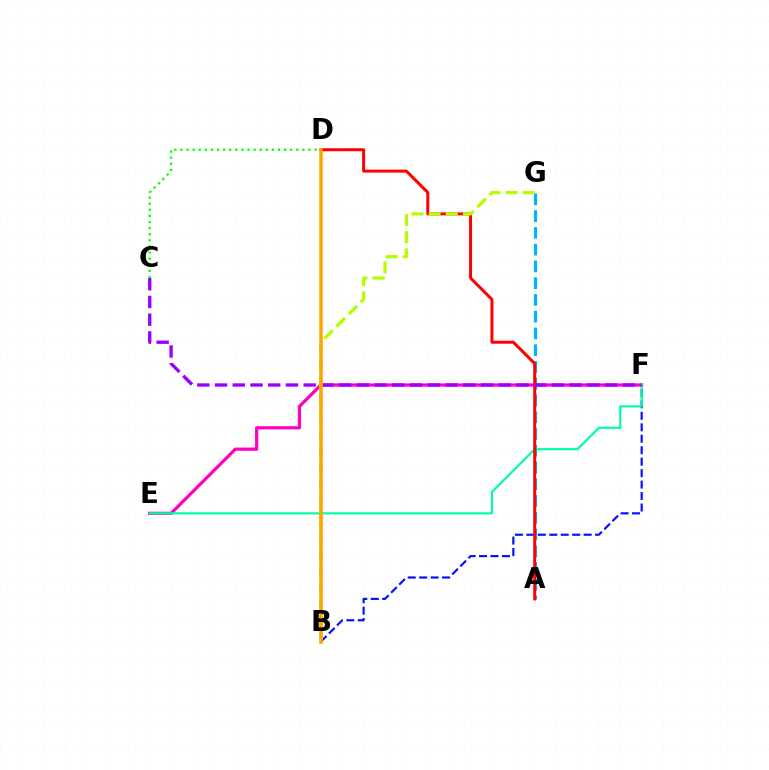{('B', 'F'): [{'color': '#0010ff', 'line_style': 'dashed', 'thickness': 1.56}], ('E', 'F'): [{'color': '#ff00bd', 'line_style': 'solid', 'thickness': 2.31}, {'color': '#00ff9d', 'line_style': 'solid', 'thickness': 1.57}], ('C', 'D'): [{'color': '#08ff00', 'line_style': 'dotted', 'thickness': 1.66}], ('A', 'G'): [{'color': '#00b5ff', 'line_style': 'dashed', 'thickness': 2.28}], ('A', 'D'): [{'color': '#ff0000', 'line_style': 'solid', 'thickness': 2.15}], ('C', 'F'): [{'color': '#9b00ff', 'line_style': 'dashed', 'thickness': 2.41}], ('B', 'G'): [{'color': '#b3ff00', 'line_style': 'dashed', 'thickness': 2.33}], ('B', 'D'): [{'color': '#ffa500', 'line_style': 'solid', 'thickness': 2.54}]}